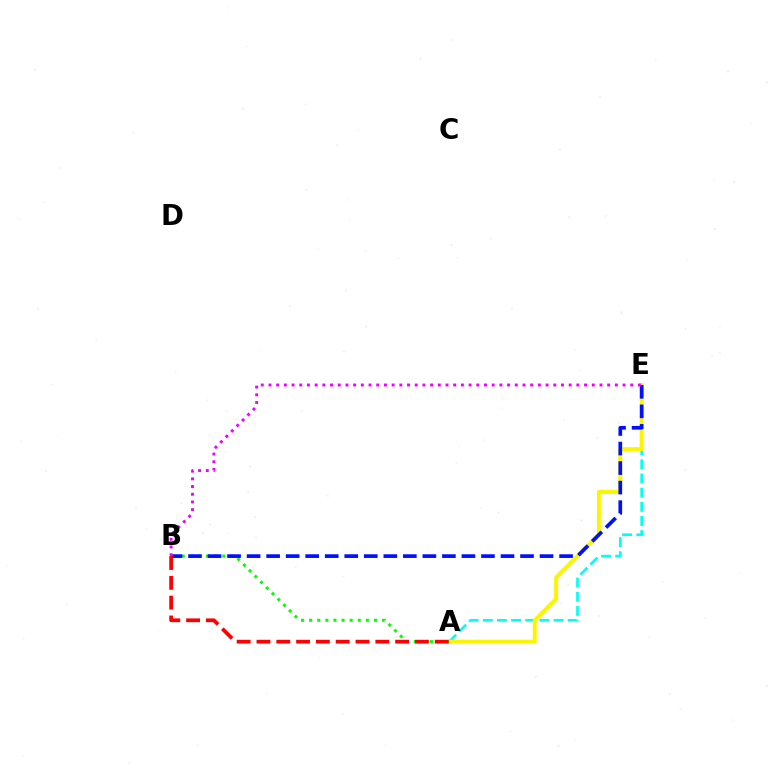{('A', 'E'): [{'color': '#00fff6', 'line_style': 'dashed', 'thickness': 1.92}, {'color': '#fcf500', 'line_style': 'solid', 'thickness': 2.86}], ('A', 'B'): [{'color': '#08ff00', 'line_style': 'dotted', 'thickness': 2.2}, {'color': '#ff0000', 'line_style': 'dashed', 'thickness': 2.69}], ('B', 'E'): [{'color': '#0010ff', 'line_style': 'dashed', 'thickness': 2.65}, {'color': '#ee00ff', 'line_style': 'dotted', 'thickness': 2.09}]}